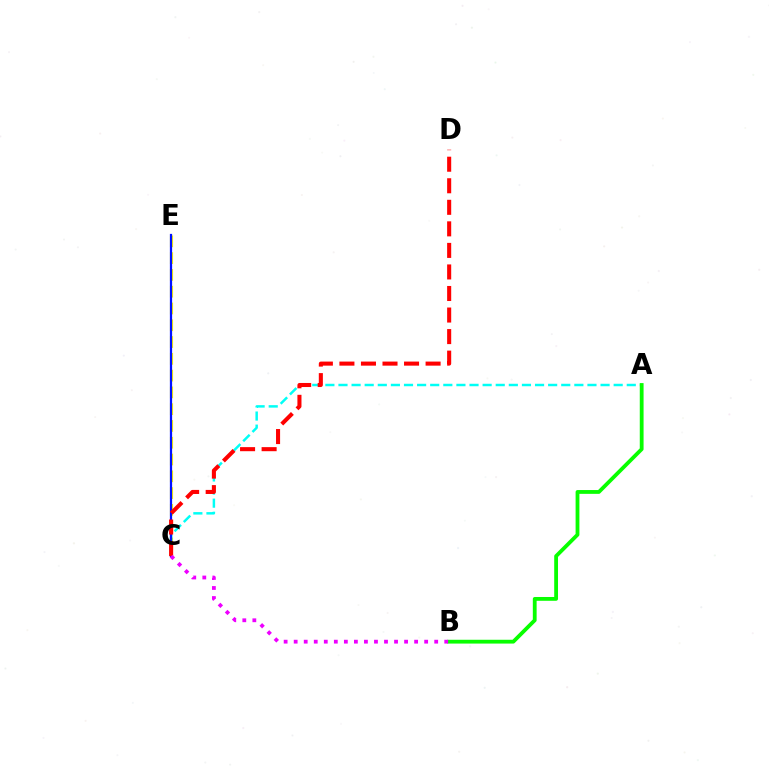{('C', 'E'): [{'color': '#fcf500', 'line_style': 'dashed', 'thickness': 2.28}, {'color': '#0010ff', 'line_style': 'solid', 'thickness': 1.61}], ('A', 'C'): [{'color': '#00fff6', 'line_style': 'dashed', 'thickness': 1.78}], ('A', 'B'): [{'color': '#08ff00', 'line_style': 'solid', 'thickness': 2.74}], ('C', 'D'): [{'color': '#ff0000', 'line_style': 'dashed', 'thickness': 2.93}], ('B', 'C'): [{'color': '#ee00ff', 'line_style': 'dotted', 'thickness': 2.73}]}